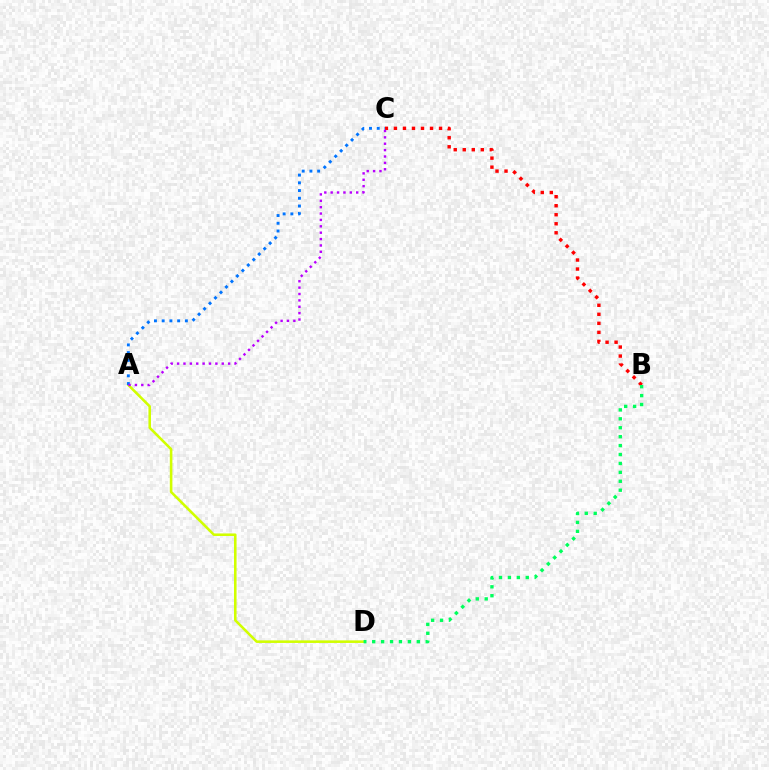{('A', 'D'): [{'color': '#d1ff00', 'line_style': 'solid', 'thickness': 1.85}], ('A', 'C'): [{'color': '#0074ff', 'line_style': 'dotted', 'thickness': 2.1}, {'color': '#b900ff', 'line_style': 'dotted', 'thickness': 1.73}], ('B', 'C'): [{'color': '#ff0000', 'line_style': 'dotted', 'thickness': 2.45}], ('B', 'D'): [{'color': '#00ff5c', 'line_style': 'dotted', 'thickness': 2.42}]}